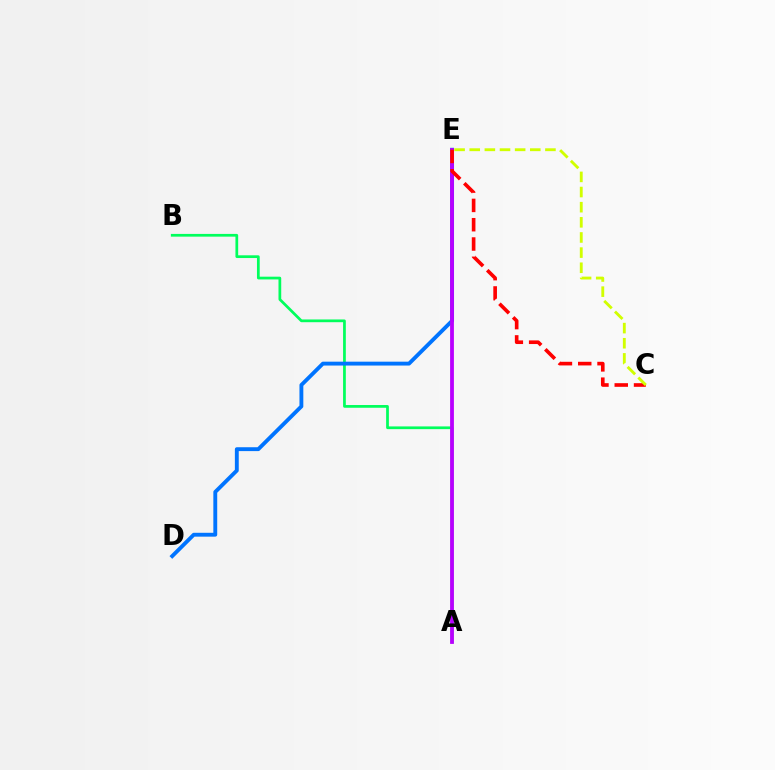{('A', 'B'): [{'color': '#00ff5c', 'line_style': 'solid', 'thickness': 1.97}], ('D', 'E'): [{'color': '#0074ff', 'line_style': 'solid', 'thickness': 2.79}], ('A', 'E'): [{'color': '#b900ff', 'line_style': 'solid', 'thickness': 2.74}], ('C', 'E'): [{'color': '#ff0000', 'line_style': 'dashed', 'thickness': 2.62}, {'color': '#d1ff00', 'line_style': 'dashed', 'thickness': 2.06}]}